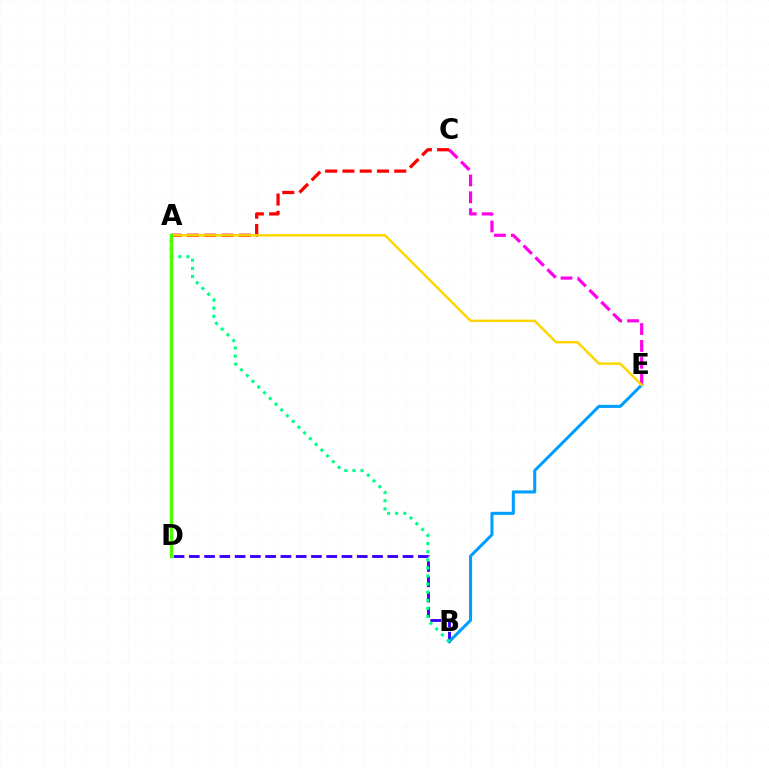{('B', 'D'): [{'color': '#3700ff', 'line_style': 'dashed', 'thickness': 2.07}], ('C', 'E'): [{'color': '#ff00ed', 'line_style': 'dashed', 'thickness': 2.29}], ('A', 'C'): [{'color': '#ff0000', 'line_style': 'dashed', 'thickness': 2.34}], ('B', 'E'): [{'color': '#009eff', 'line_style': 'solid', 'thickness': 2.19}], ('A', 'E'): [{'color': '#ffd500', 'line_style': 'solid', 'thickness': 1.76}], ('A', 'B'): [{'color': '#00ff86', 'line_style': 'dotted', 'thickness': 2.2}], ('A', 'D'): [{'color': '#4fff00', 'line_style': 'solid', 'thickness': 2.43}]}